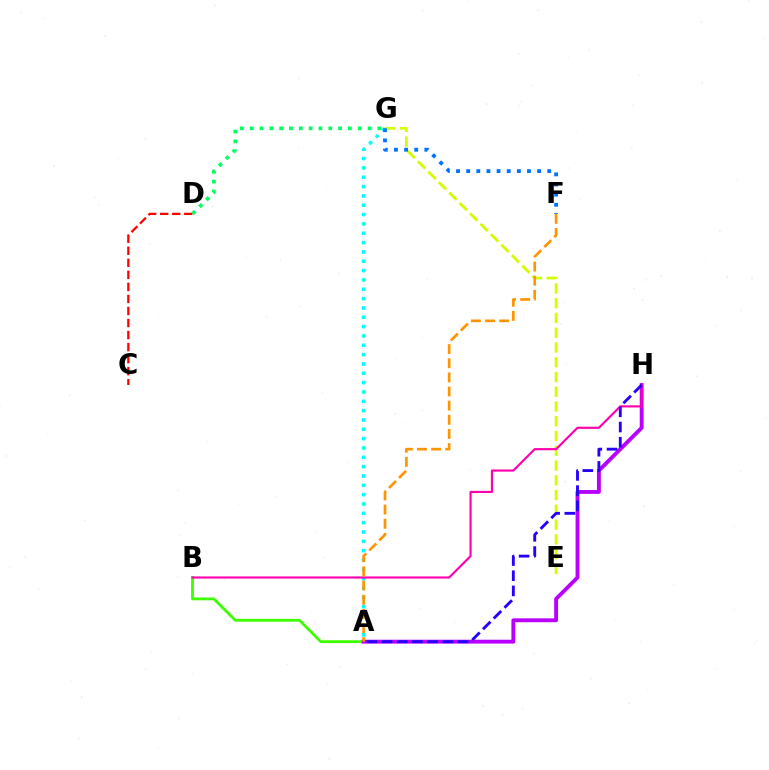{('A', 'G'): [{'color': '#00fff6', 'line_style': 'dotted', 'thickness': 2.54}], ('A', 'B'): [{'color': '#3dff00', 'line_style': 'solid', 'thickness': 2.03}], ('C', 'D'): [{'color': '#ff0000', 'line_style': 'dashed', 'thickness': 1.64}], ('D', 'G'): [{'color': '#00ff5c', 'line_style': 'dotted', 'thickness': 2.67}], ('E', 'G'): [{'color': '#d1ff00', 'line_style': 'dashed', 'thickness': 2.0}], ('A', 'H'): [{'color': '#b900ff', 'line_style': 'solid', 'thickness': 2.79}, {'color': '#2500ff', 'line_style': 'dashed', 'thickness': 2.06}], ('B', 'H'): [{'color': '#ff00ac', 'line_style': 'solid', 'thickness': 1.55}], ('F', 'G'): [{'color': '#0074ff', 'line_style': 'dotted', 'thickness': 2.75}], ('A', 'F'): [{'color': '#ff9400', 'line_style': 'dashed', 'thickness': 1.92}]}